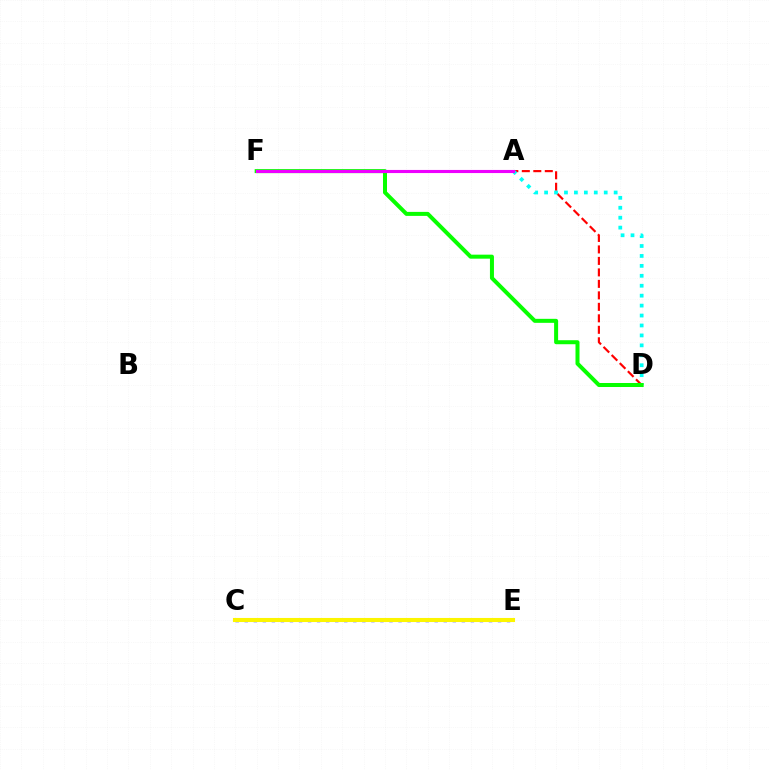{('C', 'E'): [{'color': '#0010ff', 'line_style': 'dotted', 'thickness': 2.46}, {'color': '#fcf500', 'line_style': 'solid', 'thickness': 2.93}], ('A', 'D'): [{'color': '#ff0000', 'line_style': 'dashed', 'thickness': 1.56}, {'color': '#00fff6', 'line_style': 'dotted', 'thickness': 2.7}], ('D', 'F'): [{'color': '#08ff00', 'line_style': 'solid', 'thickness': 2.88}], ('A', 'F'): [{'color': '#ee00ff', 'line_style': 'solid', 'thickness': 2.24}]}